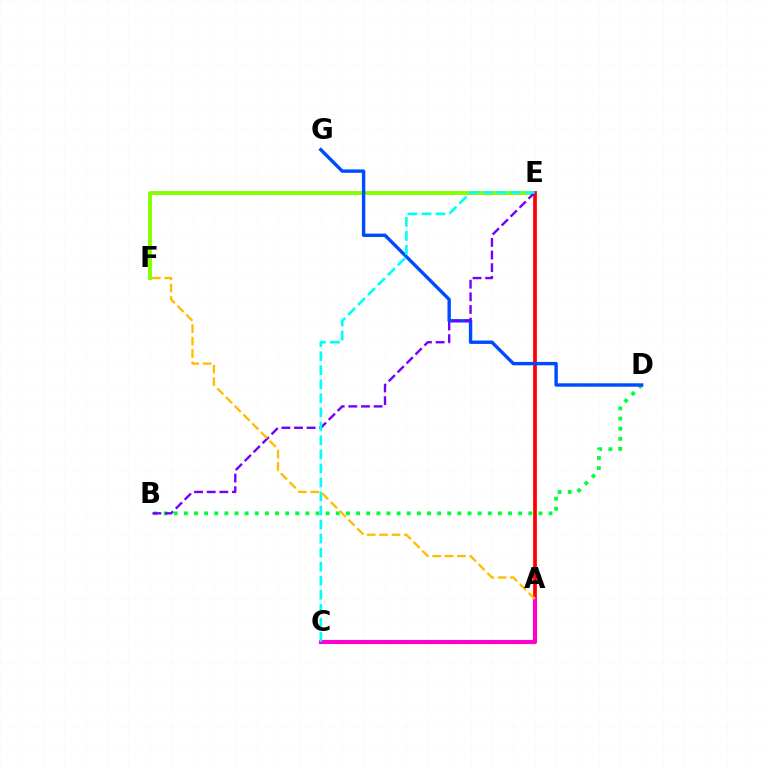{('E', 'F'): [{'color': '#84ff00', 'line_style': 'solid', 'thickness': 2.8}], ('B', 'D'): [{'color': '#00ff39', 'line_style': 'dotted', 'thickness': 2.75}], ('A', 'E'): [{'color': '#ff0000', 'line_style': 'solid', 'thickness': 2.69}], ('A', 'C'): [{'color': '#ff00cf', 'line_style': 'solid', 'thickness': 2.98}], ('D', 'G'): [{'color': '#004bff', 'line_style': 'solid', 'thickness': 2.45}], ('B', 'E'): [{'color': '#7200ff', 'line_style': 'dashed', 'thickness': 1.72}], ('C', 'E'): [{'color': '#00fff6', 'line_style': 'dashed', 'thickness': 1.91}], ('A', 'F'): [{'color': '#ffbd00', 'line_style': 'dashed', 'thickness': 1.68}]}